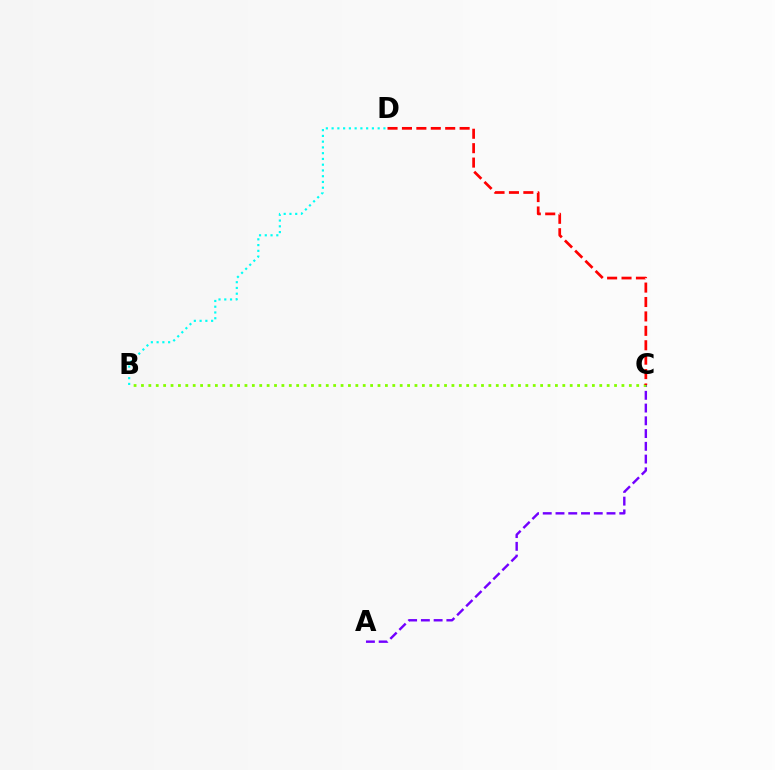{('A', 'C'): [{'color': '#7200ff', 'line_style': 'dashed', 'thickness': 1.73}], ('B', 'D'): [{'color': '#00fff6', 'line_style': 'dotted', 'thickness': 1.56}], ('B', 'C'): [{'color': '#84ff00', 'line_style': 'dotted', 'thickness': 2.01}], ('C', 'D'): [{'color': '#ff0000', 'line_style': 'dashed', 'thickness': 1.96}]}